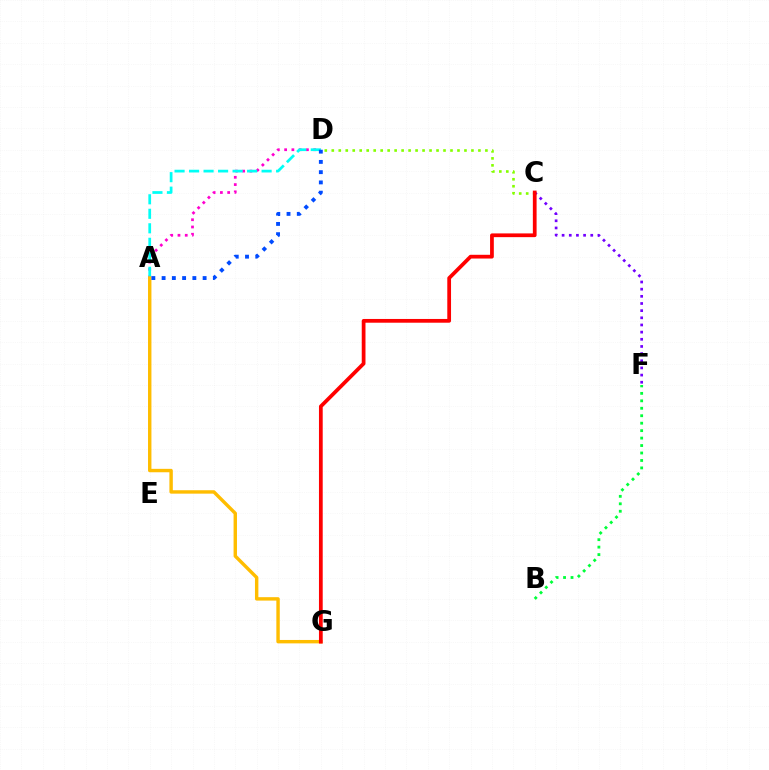{('C', 'F'): [{'color': '#7200ff', 'line_style': 'dotted', 'thickness': 1.95}], ('A', 'D'): [{'color': '#ff00cf', 'line_style': 'dotted', 'thickness': 1.97}, {'color': '#00fff6', 'line_style': 'dashed', 'thickness': 1.97}, {'color': '#004bff', 'line_style': 'dotted', 'thickness': 2.79}], ('C', 'D'): [{'color': '#84ff00', 'line_style': 'dotted', 'thickness': 1.9}], ('A', 'G'): [{'color': '#ffbd00', 'line_style': 'solid', 'thickness': 2.46}], ('C', 'G'): [{'color': '#ff0000', 'line_style': 'solid', 'thickness': 2.7}], ('B', 'F'): [{'color': '#00ff39', 'line_style': 'dotted', 'thickness': 2.03}]}